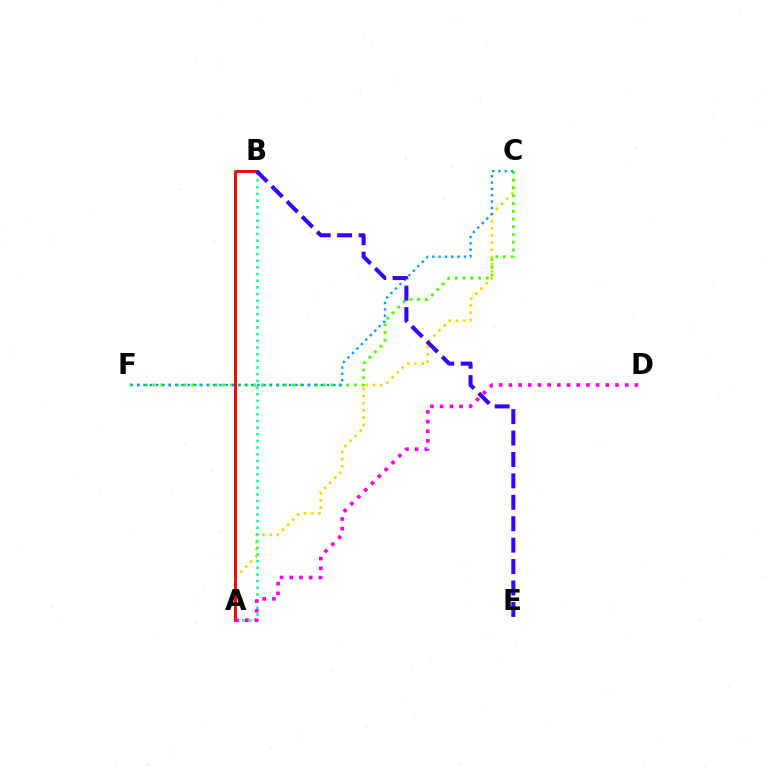{('A', 'C'): [{'color': '#ffd500', 'line_style': 'dotted', 'thickness': 1.95}], ('C', 'F'): [{'color': '#4fff00', 'line_style': 'dotted', 'thickness': 2.1}, {'color': '#009eff', 'line_style': 'dotted', 'thickness': 1.72}], ('A', 'B'): [{'color': '#00ff86', 'line_style': 'dotted', 'thickness': 1.81}, {'color': '#ff0000', 'line_style': 'solid', 'thickness': 2.1}], ('B', 'E'): [{'color': '#3700ff', 'line_style': 'dashed', 'thickness': 2.91}], ('A', 'D'): [{'color': '#ff00ed', 'line_style': 'dotted', 'thickness': 2.63}]}